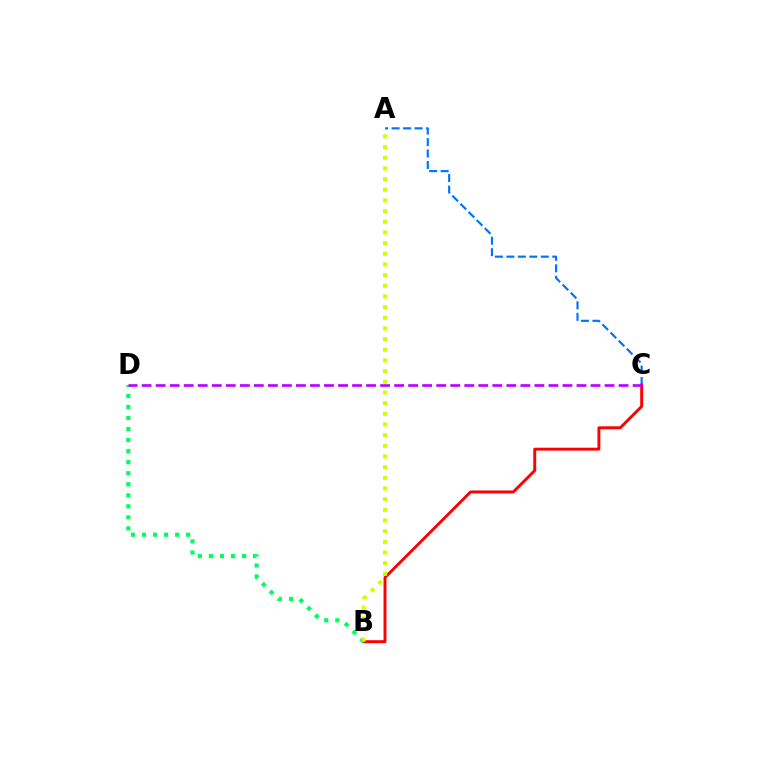{('A', 'C'): [{'color': '#0074ff', 'line_style': 'dashed', 'thickness': 1.56}], ('B', 'C'): [{'color': '#ff0000', 'line_style': 'solid', 'thickness': 2.1}], ('B', 'D'): [{'color': '#00ff5c', 'line_style': 'dotted', 'thickness': 3.0}], ('A', 'B'): [{'color': '#d1ff00', 'line_style': 'dotted', 'thickness': 2.9}], ('C', 'D'): [{'color': '#b900ff', 'line_style': 'dashed', 'thickness': 1.91}]}